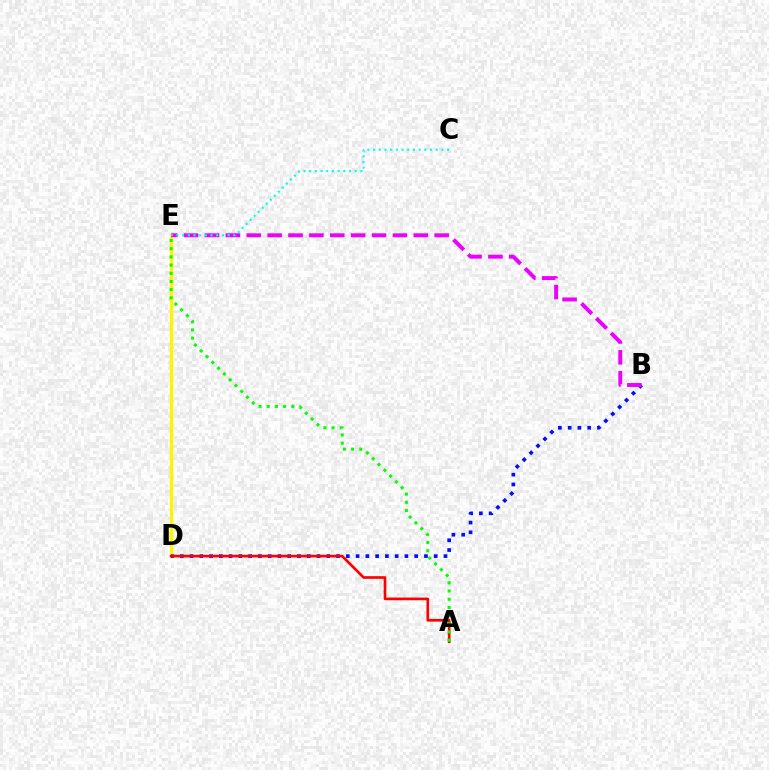{('D', 'E'): [{'color': '#fcf500', 'line_style': 'solid', 'thickness': 2.42}], ('B', 'D'): [{'color': '#0010ff', 'line_style': 'dotted', 'thickness': 2.65}], ('A', 'D'): [{'color': '#ff0000', 'line_style': 'solid', 'thickness': 1.92}], ('A', 'E'): [{'color': '#08ff00', 'line_style': 'dotted', 'thickness': 2.22}], ('B', 'E'): [{'color': '#ee00ff', 'line_style': 'dashed', 'thickness': 2.84}], ('C', 'E'): [{'color': '#00fff6', 'line_style': 'dotted', 'thickness': 1.55}]}